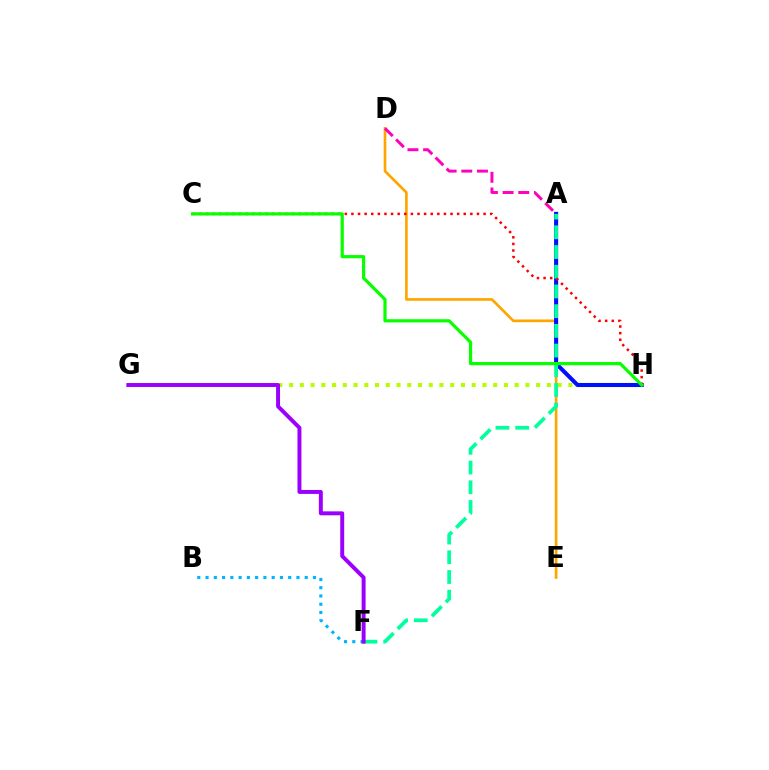{('D', 'E'): [{'color': '#ffa500', 'line_style': 'solid', 'thickness': 1.93}], ('G', 'H'): [{'color': '#b3ff00', 'line_style': 'dotted', 'thickness': 2.92}], ('A', 'H'): [{'color': '#0010ff', 'line_style': 'solid', 'thickness': 2.93}], ('B', 'F'): [{'color': '#00b5ff', 'line_style': 'dotted', 'thickness': 2.25}], ('A', 'D'): [{'color': '#ff00bd', 'line_style': 'dashed', 'thickness': 2.13}], ('A', 'F'): [{'color': '#00ff9d', 'line_style': 'dashed', 'thickness': 2.68}], ('C', 'H'): [{'color': '#ff0000', 'line_style': 'dotted', 'thickness': 1.8}, {'color': '#08ff00', 'line_style': 'solid', 'thickness': 2.3}], ('F', 'G'): [{'color': '#9b00ff', 'line_style': 'solid', 'thickness': 2.84}]}